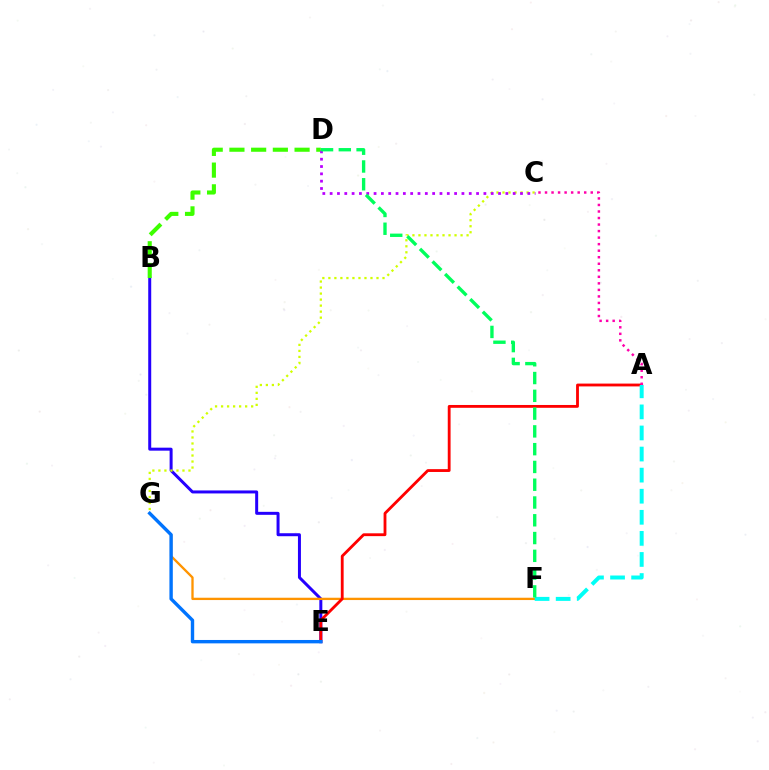{('B', 'E'): [{'color': '#2500ff', 'line_style': 'solid', 'thickness': 2.15}], ('F', 'G'): [{'color': '#ff9400', 'line_style': 'solid', 'thickness': 1.67}], ('C', 'G'): [{'color': '#d1ff00', 'line_style': 'dotted', 'thickness': 1.63}], ('B', 'D'): [{'color': '#3dff00', 'line_style': 'dashed', 'thickness': 2.95}], ('A', 'E'): [{'color': '#ff0000', 'line_style': 'solid', 'thickness': 2.04}], ('A', 'C'): [{'color': '#ff00ac', 'line_style': 'dotted', 'thickness': 1.78}], ('C', 'D'): [{'color': '#b900ff', 'line_style': 'dotted', 'thickness': 1.99}], ('A', 'F'): [{'color': '#00fff6', 'line_style': 'dashed', 'thickness': 2.86}], ('D', 'F'): [{'color': '#00ff5c', 'line_style': 'dashed', 'thickness': 2.42}], ('E', 'G'): [{'color': '#0074ff', 'line_style': 'solid', 'thickness': 2.44}]}